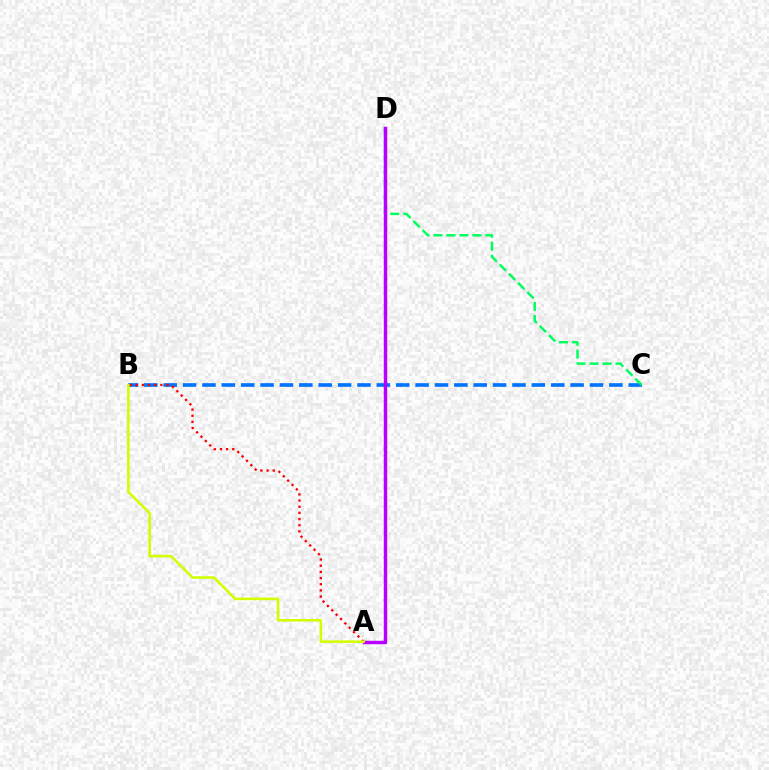{('B', 'C'): [{'color': '#0074ff', 'line_style': 'dashed', 'thickness': 2.63}], ('C', 'D'): [{'color': '#00ff5c', 'line_style': 'dashed', 'thickness': 1.76}], ('A', 'B'): [{'color': '#ff0000', 'line_style': 'dotted', 'thickness': 1.68}, {'color': '#d1ff00', 'line_style': 'solid', 'thickness': 1.84}], ('A', 'D'): [{'color': '#b900ff', 'line_style': 'solid', 'thickness': 2.49}]}